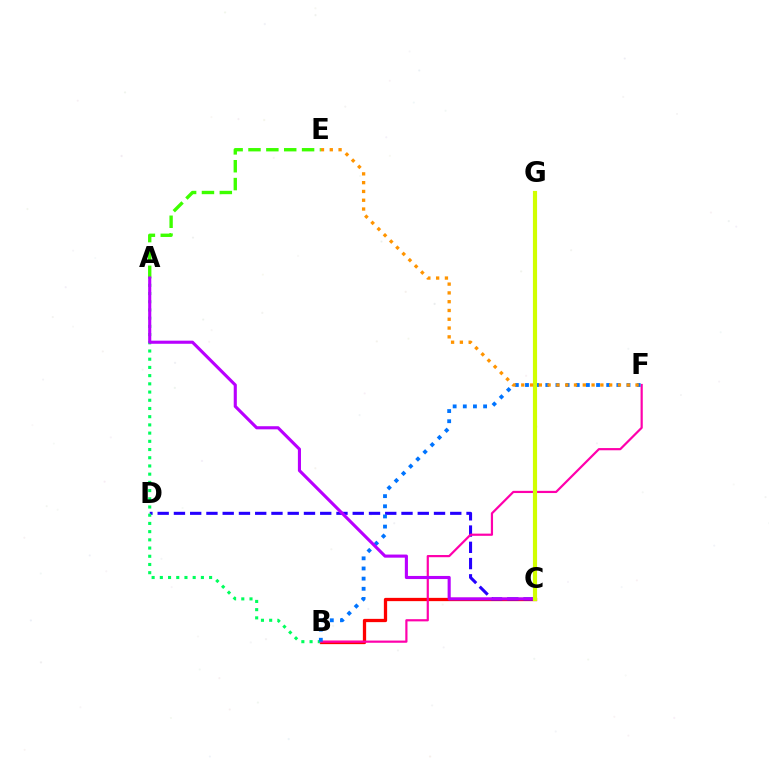{('B', 'C'): [{'color': '#ff0000', 'line_style': 'solid', 'thickness': 2.36}], ('C', 'D'): [{'color': '#2500ff', 'line_style': 'dashed', 'thickness': 2.21}], ('A', 'B'): [{'color': '#00ff5c', 'line_style': 'dotted', 'thickness': 2.23}], ('B', 'F'): [{'color': '#ff00ac', 'line_style': 'solid', 'thickness': 1.58}, {'color': '#0074ff', 'line_style': 'dotted', 'thickness': 2.76}], ('C', 'G'): [{'color': '#00fff6', 'line_style': 'dotted', 'thickness': 1.97}, {'color': '#d1ff00', 'line_style': 'solid', 'thickness': 2.99}], ('A', 'E'): [{'color': '#3dff00', 'line_style': 'dashed', 'thickness': 2.43}], ('A', 'C'): [{'color': '#b900ff', 'line_style': 'solid', 'thickness': 2.24}], ('E', 'F'): [{'color': '#ff9400', 'line_style': 'dotted', 'thickness': 2.39}]}